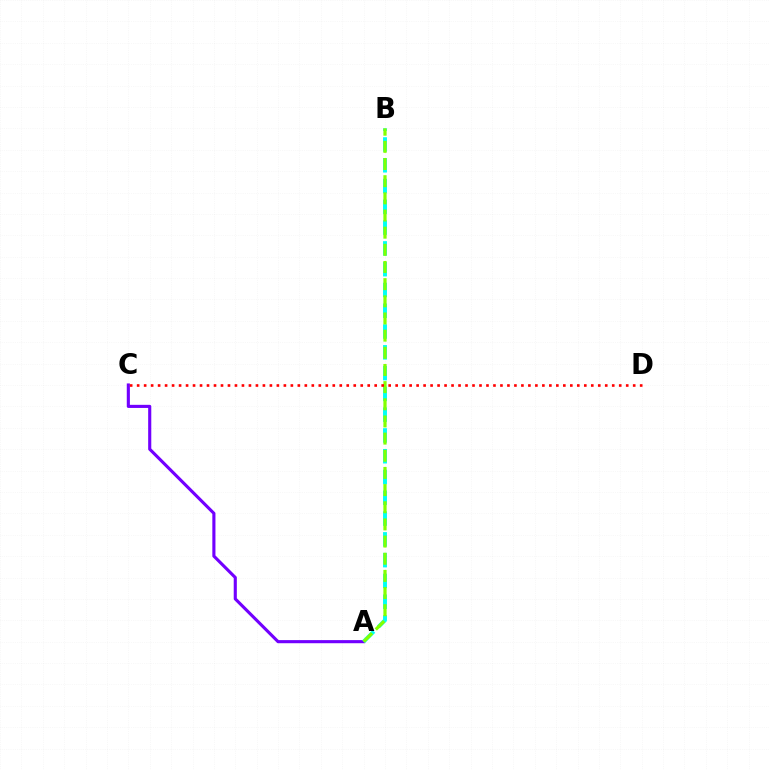{('A', 'C'): [{'color': '#7200ff', 'line_style': 'solid', 'thickness': 2.24}], ('A', 'B'): [{'color': '#00fff6', 'line_style': 'dashed', 'thickness': 2.82}, {'color': '#84ff00', 'line_style': 'dashed', 'thickness': 2.33}], ('C', 'D'): [{'color': '#ff0000', 'line_style': 'dotted', 'thickness': 1.9}]}